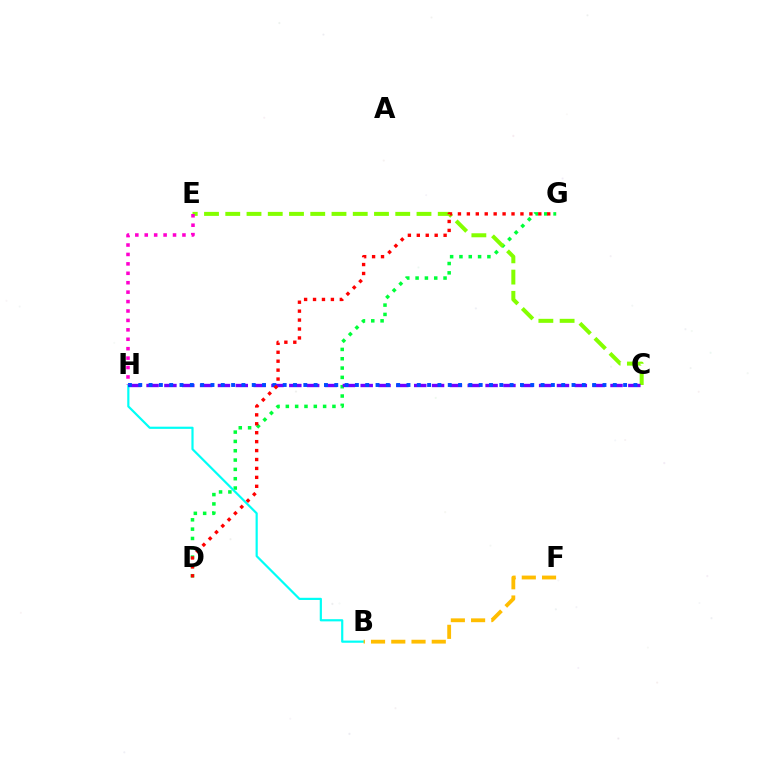{('D', 'G'): [{'color': '#00ff39', 'line_style': 'dotted', 'thickness': 2.53}, {'color': '#ff0000', 'line_style': 'dotted', 'thickness': 2.43}], ('C', 'E'): [{'color': '#84ff00', 'line_style': 'dashed', 'thickness': 2.89}], ('B', 'H'): [{'color': '#00fff6', 'line_style': 'solid', 'thickness': 1.58}], ('C', 'H'): [{'color': '#7200ff', 'line_style': 'dashed', 'thickness': 2.42}, {'color': '#004bff', 'line_style': 'dotted', 'thickness': 2.8}], ('B', 'F'): [{'color': '#ffbd00', 'line_style': 'dashed', 'thickness': 2.75}], ('E', 'H'): [{'color': '#ff00cf', 'line_style': 'dotted', 'thickness': 2.56}]}